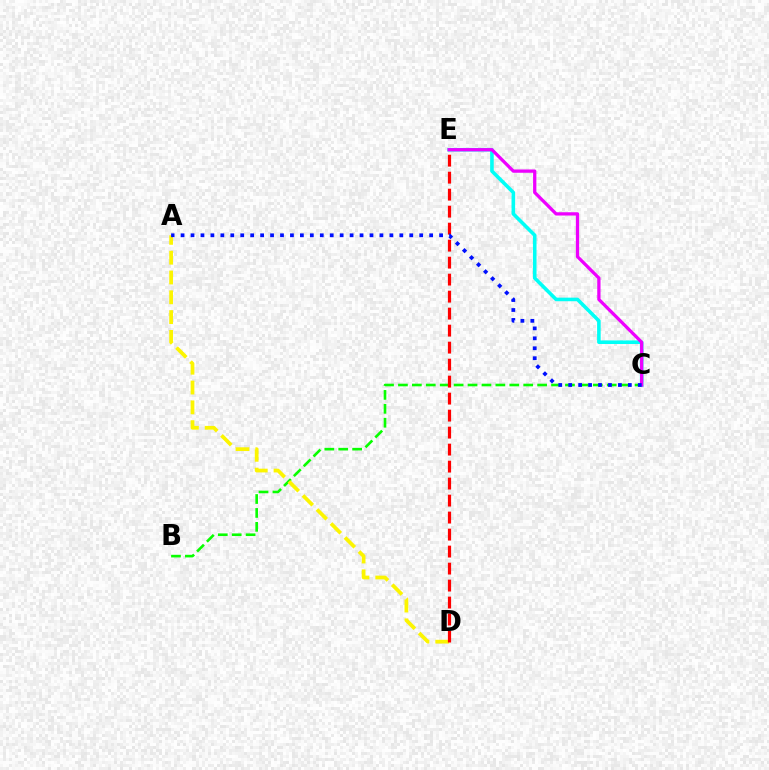{('C', 'E'): [{'color': '#00fff6', 'line_style': 'solid', 'thickness': 2.58}, {'color': '#ee00ff', 'line_style': 'solid', 'thickness': 2.36}], ('B', 'C'): [{'color': '#08ff00', 'line_style': 'dashed', 'thickness': 1.89}], ('A', 'D'): [{'color': '#fcf500', 'line_style': 'dashed', 'thickness': 2.69}], ('D', 'E'): [{'color': '#ff0000', 'line_style': 'dashed', 'thickness': 2.31}], ('A', 'C'): [{'color': '#0010ff', 'line_style': 'dotted', 'thickness': 2.7}]}